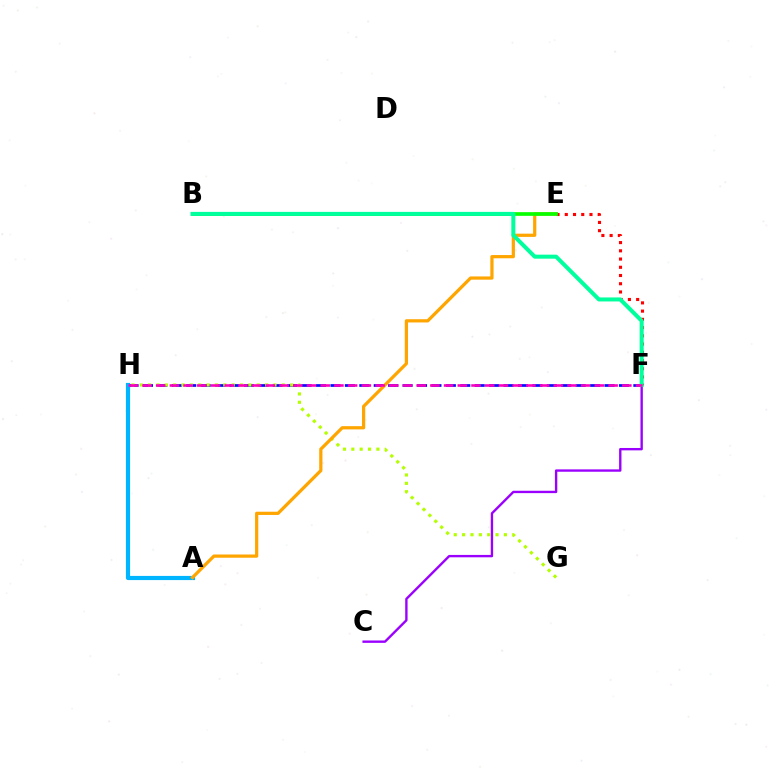{('F', 'H'): [{'color': '#0010ff', 'line_style': 'dashed', 'thickness': 1.96}, {'color': '#ff00bd', 'line_style': 'dashed', 'thickness': 1.86}], ('A', 'H'): [{'color': '#00b5ff', 'line_style': 'solid', 'thickness': 3.0}], ('G', 'H'): [{'color': '#b3ff00', 'line_style': 'dotted', 'thickness': 2.27}], ('C', 'F'): [{'color': '#9b00ff', 'line_style': 'solid', 'thickness': 1.71}], ('A', 'E'): [{'color': '#ffa500', 'line_style': 'solid', 'thickness': 2.33}], ('E', 'F'): [{'color': '#ff0000', 'line_style': 'dotted', 'thickness': 2.24}], ('B', 'E'): [{'color': '#08ff00', 'line_style': 'solid', 'thickness': 2.65}], ('B', 'F'): [{'color': '#00ff9d', 'line_style': 'solid', 'thickness': 2.89}]}